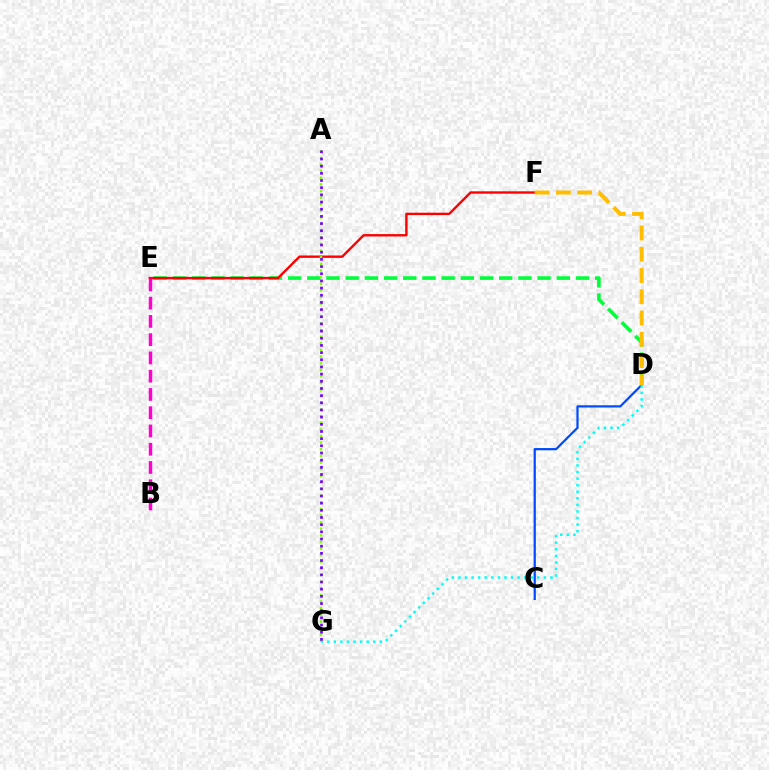{('C', 'D'): [{'color': '#004bff', 'line_style': 'solid', 'thickness': 1.61}], ('D', 'G'): [{'color': '#00fff6', 'line_style': 'dotted', 'thickness': 1.79}], ('D', 'E'): [{'color': '#00ff39', 'line_style': 'dashed', 'thickness': 2.61}], ('E', 'F'): [{'color': '#ff0000', 'line_style': 'solid', 'thickness': 1.71}], ('D', 'F'): [{'color': '#ffbd00', 'line_style': 'dashed', 'thickness': 2.89}], ('A', 'G'): [{'color': '#84ff00', 'line_style': 'dotted', 'thickness': 1.8}, {'color': '#7200ff', 'line_style': 'dotted', 'thickness': 1.95}], ('B', 'E'): [{'color': '#ff00cf', 'line_style': 'dashed', 'thickness': 2.48}]}